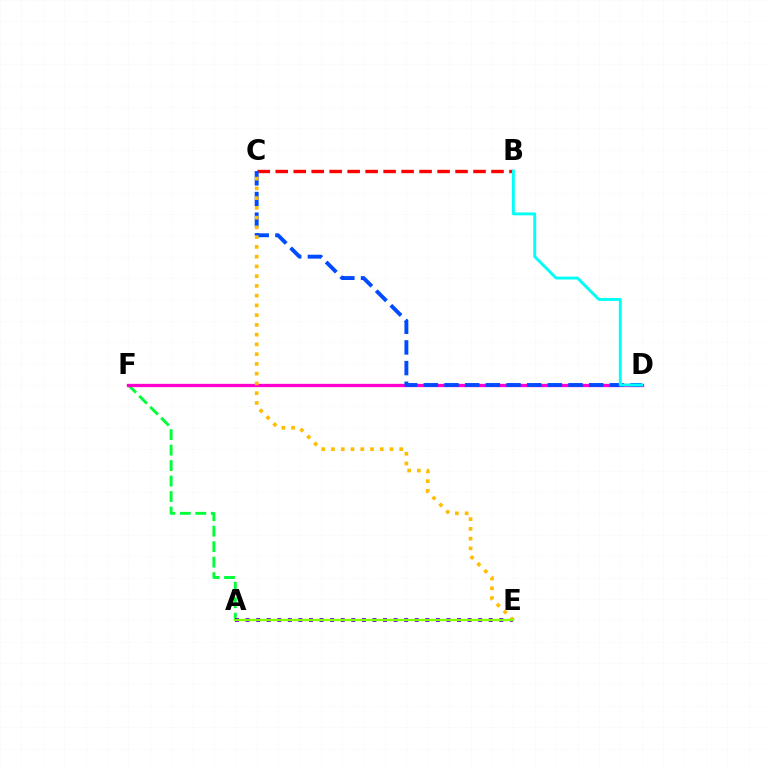{('A', 'F'): [{'color': '#00ff39', 'line_style': 'dashed', 'thickness': 2.1}], ('D', 'F'): [{'color': '#ff00cf', 'line_style': 'solid', 'thickness': 2.37}], ('B', 'C'): [{'color': '#ff0000', 'line_style': 'dashed', 'thickness': 2.44}], ('C', 'D'): [{'color': '#004bff', 'line_style': 'dashed', 'thickness': 2.81}], ('A', 'E'): [{'color': '#7200ff', 'line_style': 'dotted', 'thickness': 2.87}, {'color': '#84ff00', 'line_style': 'solid', 'thickness': 1.69}], ('C', 'E'): [{'color': '#ffbd00', 'line_style': 'dotted', 'thickness': 2.65}], ('B', 'D'): [{'color': '#00fff6', 'line_style': 'solid', 'thickness': 2.09}]}